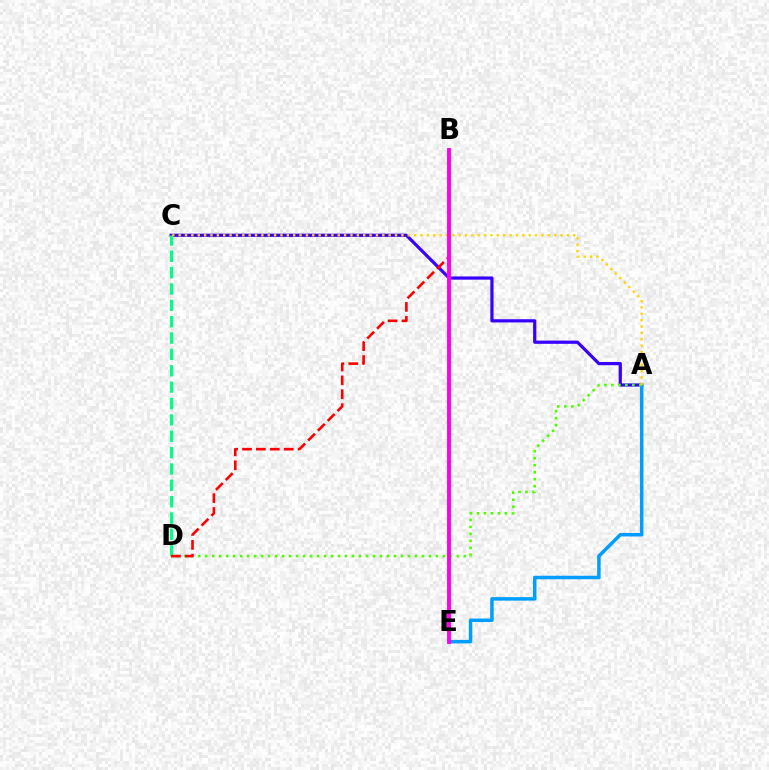{('A', 'C'): [{'color': '#3700ff', 'line_style': 'solid', 'thickness': 2.31}, {'color': '#ffd500', 'line_style': 'dotted', 'thickness': 1.73}], ('A', 'E'): [{'color': '#009eff', 'line_style': 'solid', 'thickness': 2.52}], ('C', 'D'): [{'color': '#00ff86', 'line_style': 'dashed', 'thickness': 2.22}], ('A', 'D'): [{'color': '#4fff00', 'line_style': 'dotted', 'thickness': 1.9}], ('B', 'D'): [{'color': '#ff0000', 'line_style': 'dashed', 'thickness': 1.89}], ('B', 'E'): [{'color': '#ff00ed', 'line_style': 'solid', 'thickness': 2.81}]}